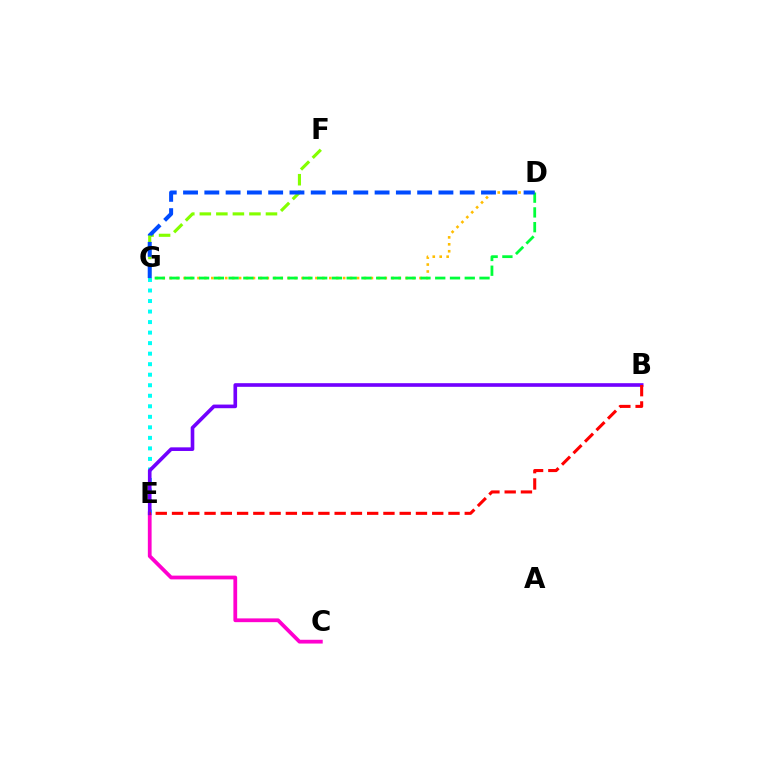{('D', 'G'): [{'color': '#ffbd00', 'line_style': 'dotted', 'thickness': 1.88}, {'color': '#00ff39', 'line_style': 'dashed', 'thickness': 2.01}, {'color': '#004bff', 'line_style': 'dashed', 'thickness': 2.89}], ('F', 'G'): [{'color': '#84ff00', 'line_style': 'dashed', 'thickness': 2.25}], ('C', 'E'): [{'color': '#ff00cf', 'line_style': 'solid', 'thickness': 2.71}], ('E', 'G'): [{'color': '#00fff6', 'line_style': 'dotted', 'thickness': 2.86}], ('B', 'E'): [{'color': '#7200ff', 'line_style': 'solid', 'thickness': 2.62}, {'color': '#ff0000', 'line_style': 'dashed', 'thickness': 2.21}]}